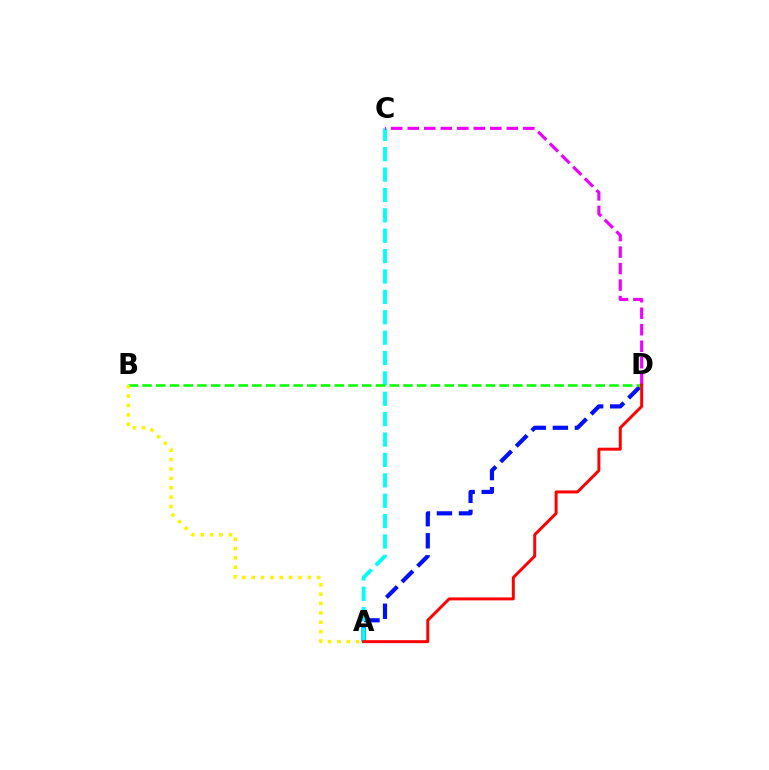{('A', 'D'): [{'color': '#0010ff', 'line_style': 'dashed', 'thickness': 3.0}, {'color': '#ff0000', 'line_style': 'solid', 'thickness': 2.13}], ('A', 'C'): [{'color': '#00fff6', 'line_style': 'dashed', 'thickness': 2.77}], ('B', 'D'): [{'color': '#08ff00', 'line_style': 'dashed', 'thickness': 1.87}], ('C', 'D'): [{'color': '#ee00ff', 'line_style': 'dashed', 'thickness': 2.24}], ('A', 'B'): [{'color': '#fcf500', 'line_style': 'dotted', 'thickness': 2.55}]}